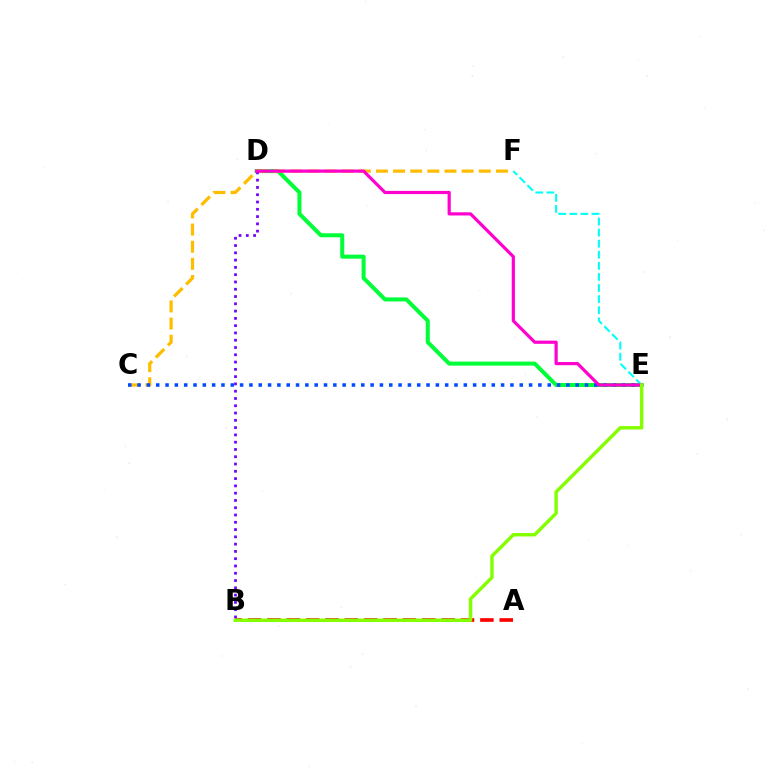{('D', 'E'): [{'color': '#00ff39', 'line_style': 'solid', 'thickness': 2.89}, {'color': '#ff00cf', 'line_style': 'solid', 'thickness': 2.29}], ('A', 'B'): [{'color': '#ff0000', 'line_style': 'dashed', 'thickness': 2.63}], ('C', 'F'): [{'color': '#ffbd00', 'line_style': 'dashed', 'thickness': 2.33}], ('B', 'D'): [{'color': '#7200ff', 'line_style': 'dotted', 'thickness': 1.98}], ('C', 'E'): [{'color': '#004bff', 'line_style': 'dotted', 'thickness': 2.53}], ('E', 'F'): [{'color': '#00fff6', 'line_style': 'dashed', 'thickness': 1.51}], ('B', 'E'): [{'color': '#84ff00', 'line_style': 'solid', 'thickness': 2.47}]}